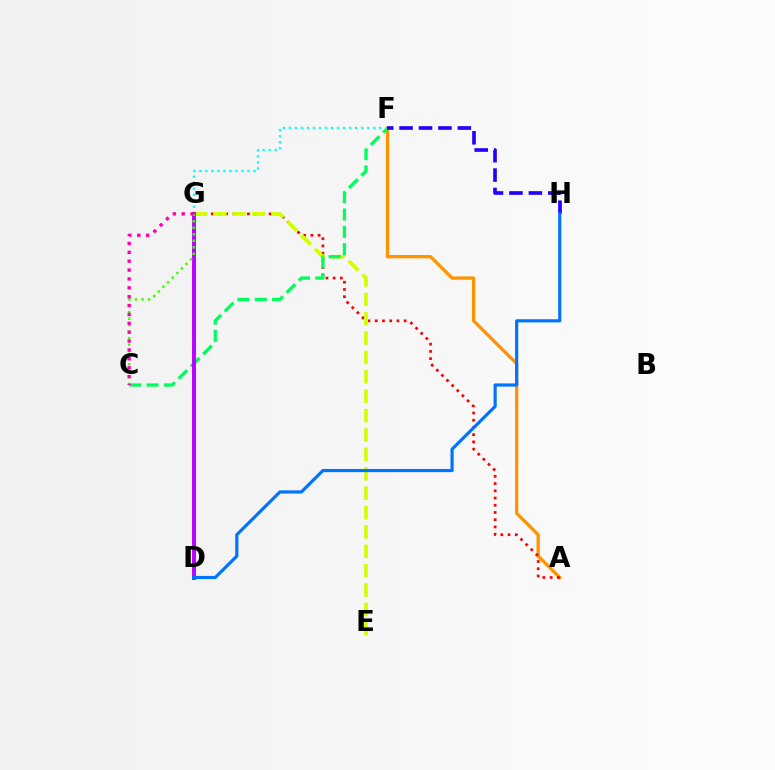{('A', 'F'): [{'color': '#ff9400', 'line_style': 'solid', 'thickness': 2.39}], ('F', 'G'): [{'color': '#00fff6', 'line_style': 'dotted', 'thickness': 1.64}], ('A', 'G'): [{'color': '#ff0000', 'line_style': 'dotted', 'thickness': 1.96}], ('E', 'G'): [{'color': '#d1ff00', 'line_style': 'dashed', 'thickness': 2.63}], ('C', 'F'): [{'color': '#00ff5c', 'line_style': 'dashed', 'thickness': 2.36}], ('D', 'G'): [{'color': '#b900ff', 'line_style': 'solid', 'thickness': 2.82}], ('C', 'G'): [{'color': '#3dff00', 'line_style': 'dotted', 'thickness': 1.77}, {'color': '#ff00ac', 'line_style': 'dotted', 'thickness': 2.41}], ('F', 'H'): [{'color': '#2500ff', 'line_style': 'dashed', 'thickness': 2.64}], ('D', 'H'): [{'color': '#0074ff', 'line_style': 'solid', 'thickness': 2.28}]}